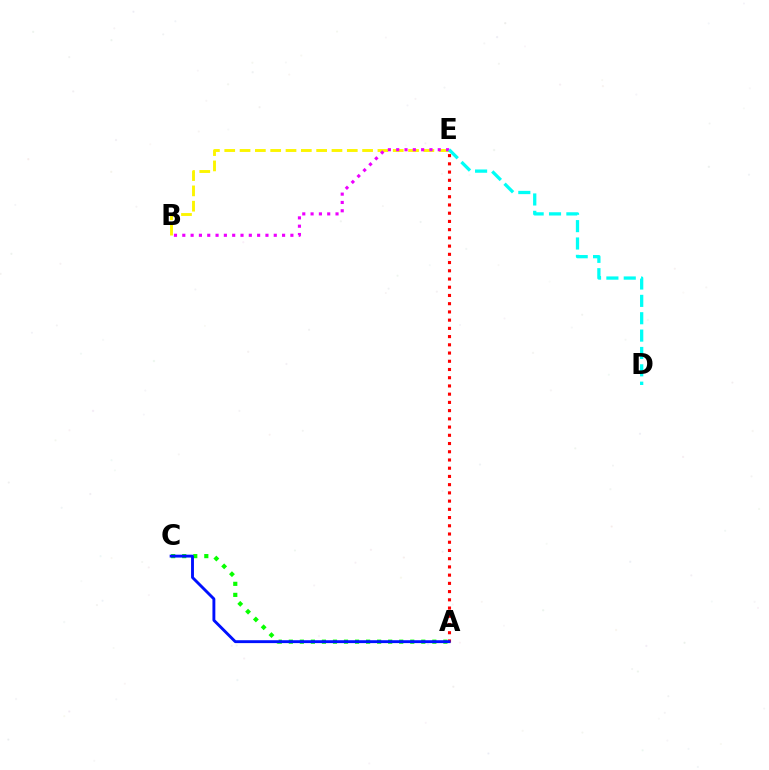{('B', 'E'): [{'color': '#fcf500', 'line_style': 'dashed', 'thickness': 2.08}, {'color': '#ee00ff', 'line_style': 'dotted', 'thickness': 2.26}], ('D', 'E'): [{'color': '#00fff6', 'line_style': 'dashed', 'thickness': 2.36}], ('A', 'E'): [{'color': '#ff0000', 'line_style': 'dotted', 'thickness': 2.23}], ('A', 'C'): [{'color': '#08ff00', 'line_style': 'dotted', 'thickness': 3.0}, {'color': '#0010ff', 'line_style': 'solid', 'thickness': 2.08}]}